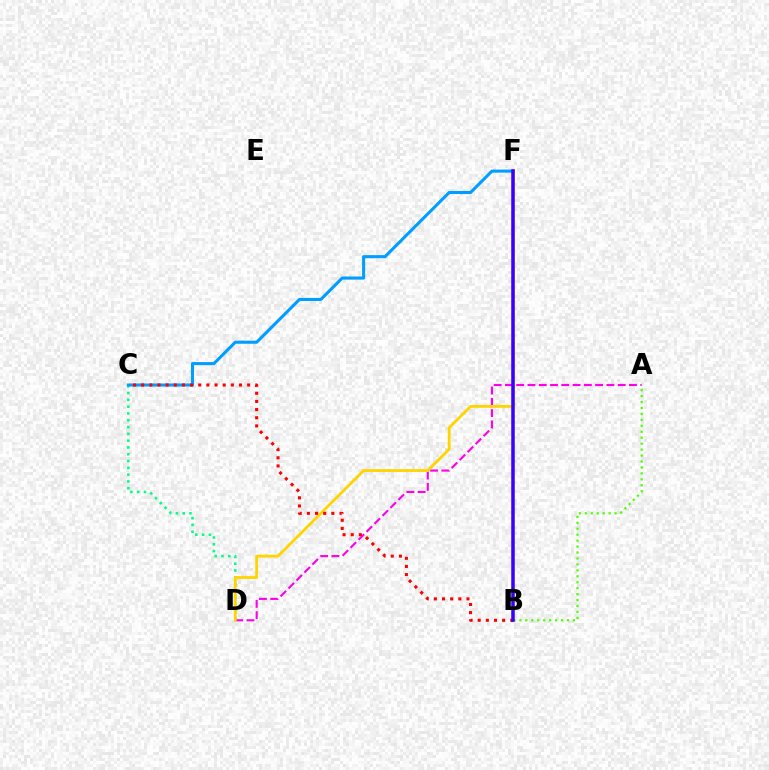{('C', 'D'): [{'color': '#00ff86', 'line_style': 'dotted', 'thickness': 1.85}], ('C', 'F'): [{'color': '#009eff', 'line_style': 'solid', 'thickness': 2.21}], ('A', 'D'): [{'color': '#ff00ed', 'line_style': 'dashed', 'thickness': 1.53}], ('D', 'F'): [{'color': '#ffd500', 'line_style': 'solid', 'thickness': 2.02}], ('A', 'B'): [{'color': '#4fff00', 'line_style': 'dotted', 'thickness': 1.62}], ('B', 'C'): [{'color': '#ff0000', 'line_style': 'dotted', 'thickness': 2.21}], ('B', 'F'): [{'color': '#3700ff', 'line_style': 'solid', 'thickness': 2.52}]}